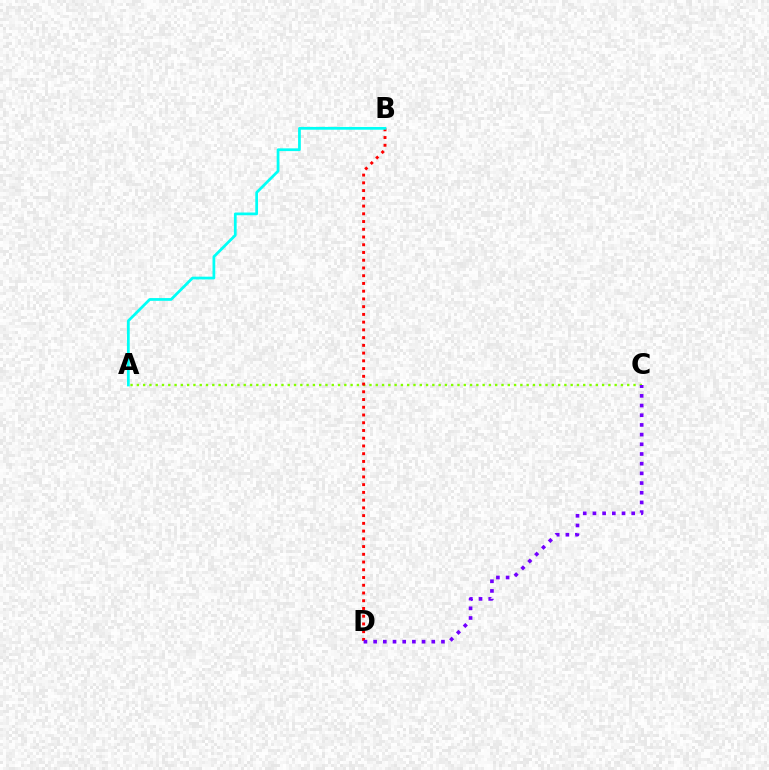{('A', 'C'): [{'color': '#84ff00', 'line_style': 'dotted', 'thickness': 1.71}], ('B', 'D'): [{'color': '#ff0000', 'line_style': 'dotted', 'thickness': 2.1}], ('C', 'D'): [{'color': '#7200ff', 'line_style': 'dotted', 'thickness': 2.63}], ('A', 'B'): [{'color': '#00fff6', 'line_style': 'solid', 'thickness': 1.98}]}